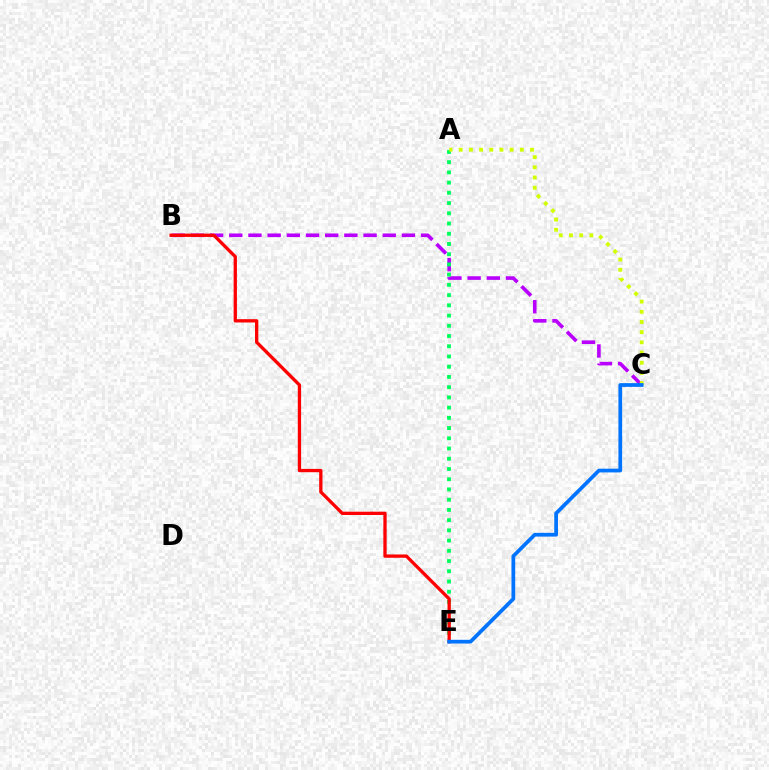{('B', 'C'): [{'color': '#b900ff', 'line_style': 'dashed', 'thickness': 2.61}], ('A', 'E'): [{'color': '#00ff5c', 'line_style': 'dotted', 'thickness': 2.78}], ('B', 'E'): [{'color': '#ff0000', 'line_style': 'solid', 'thickness': 2.38}], ('A', 'C'): [{'color': '#d1ff00', 'line_style': 'dotted', 'thickness': 2.77}], ('C', 'E'): [{'color': '#0074ff', 'line_style': 'solid', 'thickness': 2.69}]}